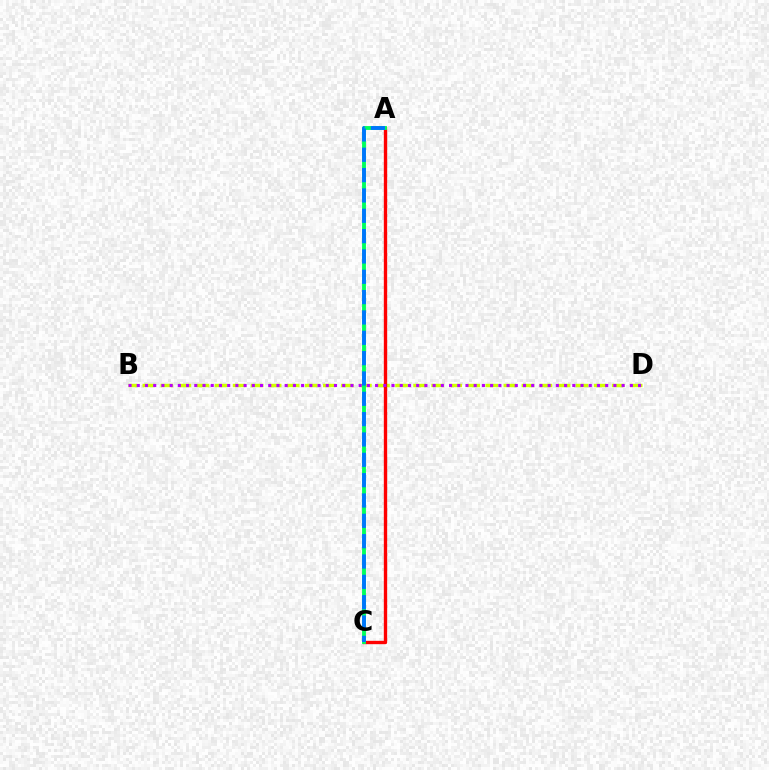{('B', 'D'): [{'color': '#d1ff00', 'line_style': 'dashed', 'thickness': 2.45}, {'color': '#b900ff', 'line_style': 'dotted', 'thickness': 2.23}], ('A', 'C'): [{'color': '#ff0000', 'line_style': 'solid', 'thickness': 2.41}, {'color': '#00ff5c', 'line_style': 'solid', 'thickness': 2.78}, {'color': '#0074ff', 'line_style': 'dashed', 'thickness': 2.76}]}